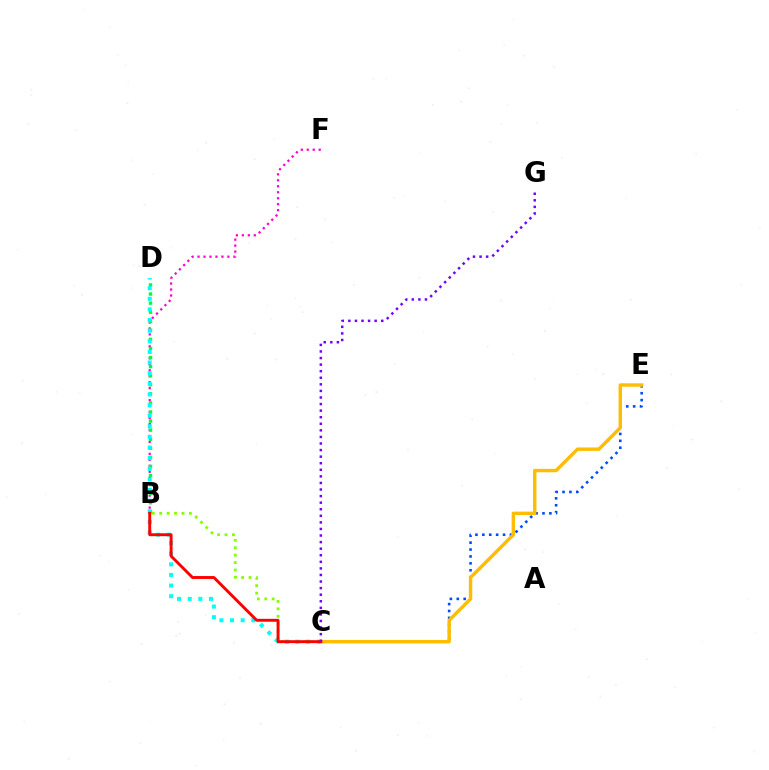{('B', 'F'): [{'color': '#ff00cf', 'line_style': 'dotted', 'thickness': 1.62}], ('B', 'D'): [{'color': '#00ff39', 'line_style': 'dotted', 'thickness': 2.47}], ('C', 'E'): [{'color': '#004bff', 'line_style': 'dotted', 'thickness': 1.88}, {'color': '#ffbd00', 'line_style': 'solid', 'thickness': 2.46}], ('B', 'C'): [{'color': '#84ff00', 'line_style': 'dotted', 'thickness': 2.02}, {'color': '#ff0000', 'line_style': 'solid', 'thickness': 2.09}], ('C', 'D'): [{'color': '#00fff6', 'line_style': 'dotted', 'thickness': 2.89}], ('C', 'G'): [{'color': '#7200ff', 'line_style': 'dotted', 'thickness': 1.79}]}